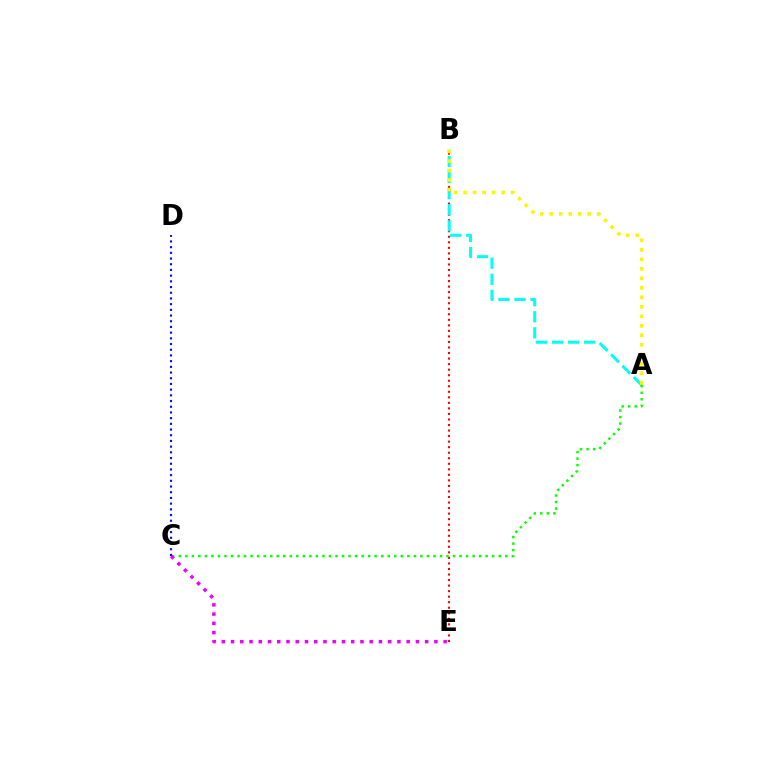{('B', 'E'): [{'color': '#ff0000', 'line_style': 'dotted', 'thickness': 1.5}], ('A', 'B'): [{'color': '#00fff6', 'line_style': 'dashed', 'thickness': 2.18}, {'color': '#fcf500', 'line_style': 'dotted', 'thickness': 2.58}], ('A', 'C'): [{'color': '#08ff00', 'line_style': 'dotted', 'thickness': 1.77}], ('C', 'E'): [{'color': '#ee00ff', 'line_style': 'dotted', 'thickness': 2.51}], ('C', 'D'): [{'color': '#0010ff', 'line_style': 'dotted', 'thickness': 1.55}]}